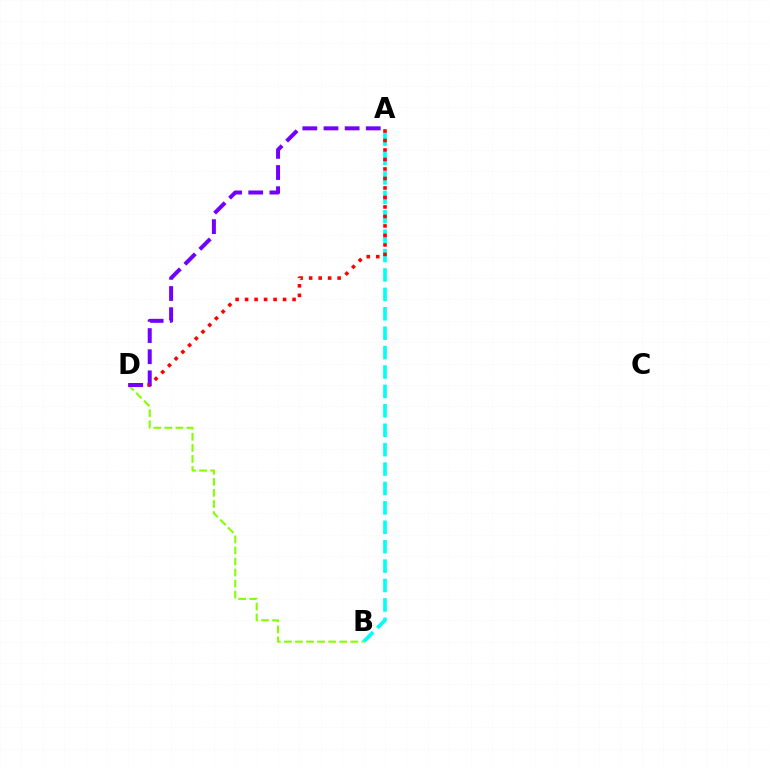{('B', 'D'): [{'color': '#84ff00', 'line_style': 'dashed', 'thickness': 1.5}], ('A', 'B'): [{'color': '#00fff6', 'line_style': 'dashed', 'thickness': 2.64}], ('A', 'D'): [{'color': '#ff0000', 'line_style': 'dotted', 'thickness': 2.58}, {'color': '#7200ff', 'line_style': 'dashed', 'thickness': 2.87}]}